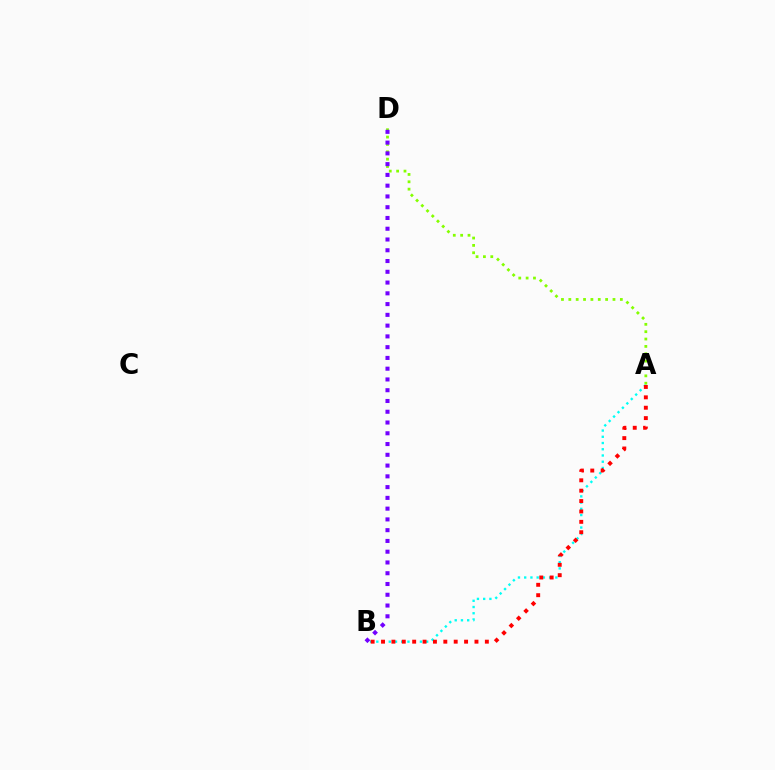{('A', 'D'): [{'color': '#84ff00', 'line_style': 'dotted', 'thickness': 2.0}], ('A', 'B'): [{'color': '#00fff6', 'line_style': 'dotted', 'thickness': 1.69}, {'color': '#ff0000', 'line_style': 'dotted', 'thickness': 2.82}], ('B', 'D'): [{'color': '#7200ff', 'line_style': 'dotted', 'thickness': 2.93}]}